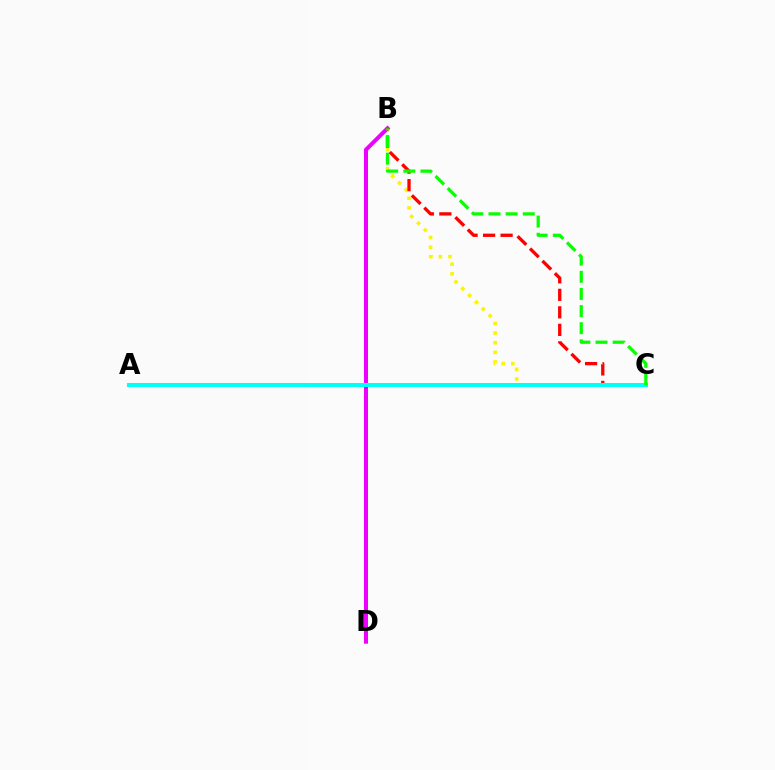{('B', 'C'): [{'color': '#fcf500', 'line_style': 'dotted', 'thickness': 2.62}, {'color': '#ff0000', 'line_style': 'dashed', 'thickness': 2.38}, {'color': '#08ff00', 'line_style': 'dashed', 'thickness': 2.33}], ('B', 'D'): [{'color': '#ee00ff', 'line_style': 'solid', 'thickness': 2.9}], ('A', 'C'): [{'color': '#0010ff', 'line_style': 'solid', 'thickness': 2.04}, {'color': '#00fff6', 'line_style': 'solid', 'thickness': 2.91}]}